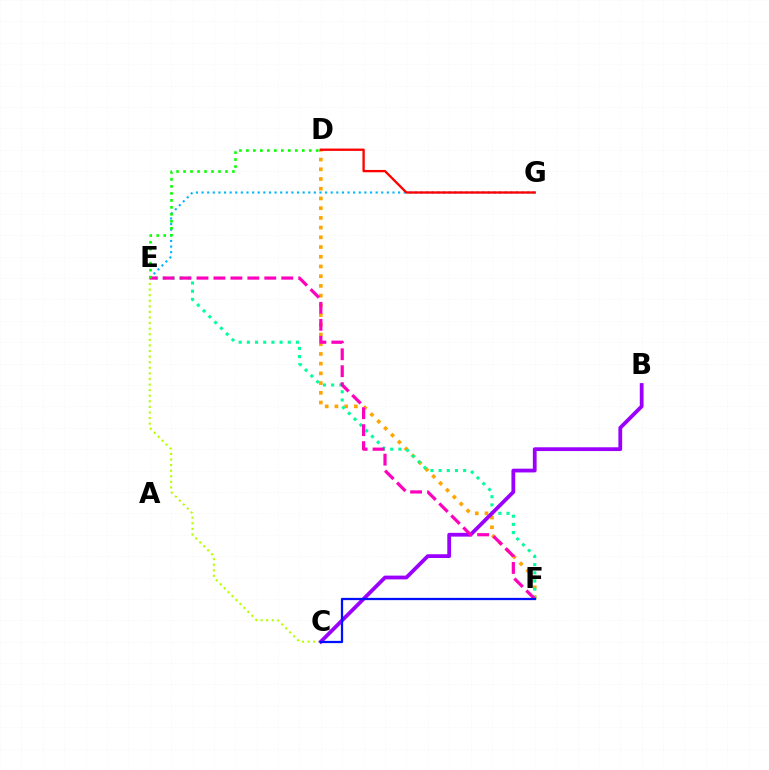{('E', 'G'): [{'color': '#00b5ff', 'line_style': 'dotted', 'thickness': 1.53}], ('D', 'F'): [{'color': '#ffa500', 'line_style': 'dotted', 'thickness': 2.64}], ('C', 'E'): [{'color': '#b3ff00', 'line_style': 'dotted', 'thickness': 1.52}], ('E', 'F'): [{'color': '#00ff9d', 'line_style': 'dotted', 'thickness': 2.22}, {'color': '#ff00bd', 'line_style': 'dashed', 'thickness': 2.3}], ('B', 'C'): [{'color': '#9b00ff', 'line_style': 'solid', 'thickness': 2.72}], ('C', 'F'): [{'color': '#0010ff', 'line_style': 'solid', 'thickness': 1.62}], ('D', 'G'): [{'color': '#ff0000', 'line_style': 'solid', 'thickness': 1.67}], ('D', 'E'): [{'color': '#08ff00', 'line_style': 'dotted', 'thickness': 1.9}]}